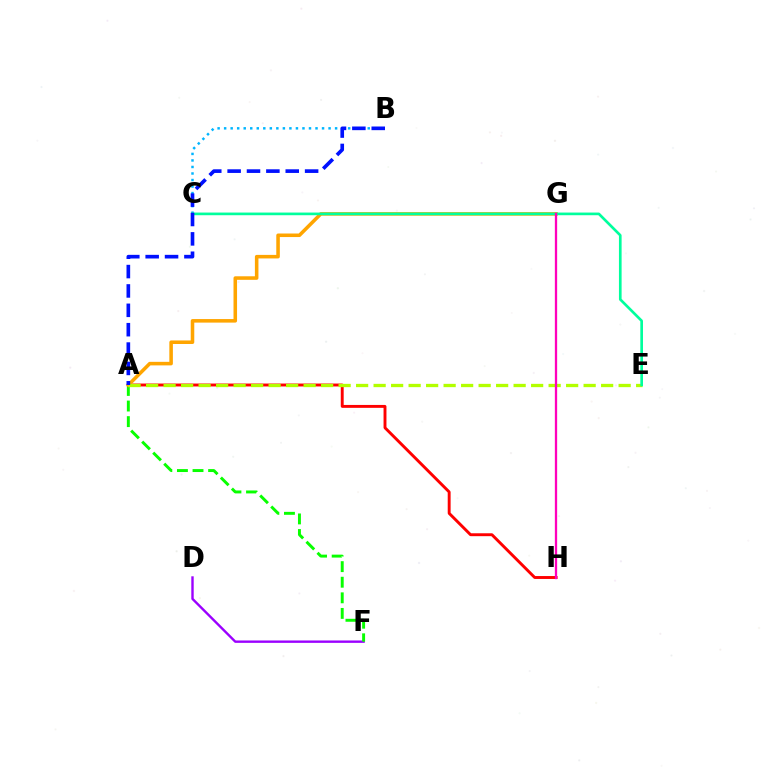{('D', 'F'): [{'color': '#9b00ff', 'line_style': 'solid', 'thickness': 1.72}], ('B', 'C'): [{'color': '#00b5ff', 'line_style': 'dotted', 'thickness': 1.77}], ('A', 'F'): [{'color': '#08ff00', 'line_style': 'dashed', 'thickness': 2.12}], ('A', 'H'): [{'color': '#ff0000', 'line_style': 'solid', 'thickness': 2.09}], ('A', 'G'): [{'color': '#ffa500', 'line_style': 'solid', 'thickness': 2.56}], ('A', 'E'): [{'color': '#b3ff00', 'line_style': 'dashed', 'thickness': 2.38}], ('C', 'E'): [{'color': '#00ff9d', 'line_style': 'solid', 'thickness': 1.92}], ('A', 'B'): [{'color': '#0010ff', 'line_style': 'dashed', 'thickness': 2.63}], ('G', 'H'): [{'color': '#ff00bd', 'line_style': 'solid', 'thickness': 1.65}]}